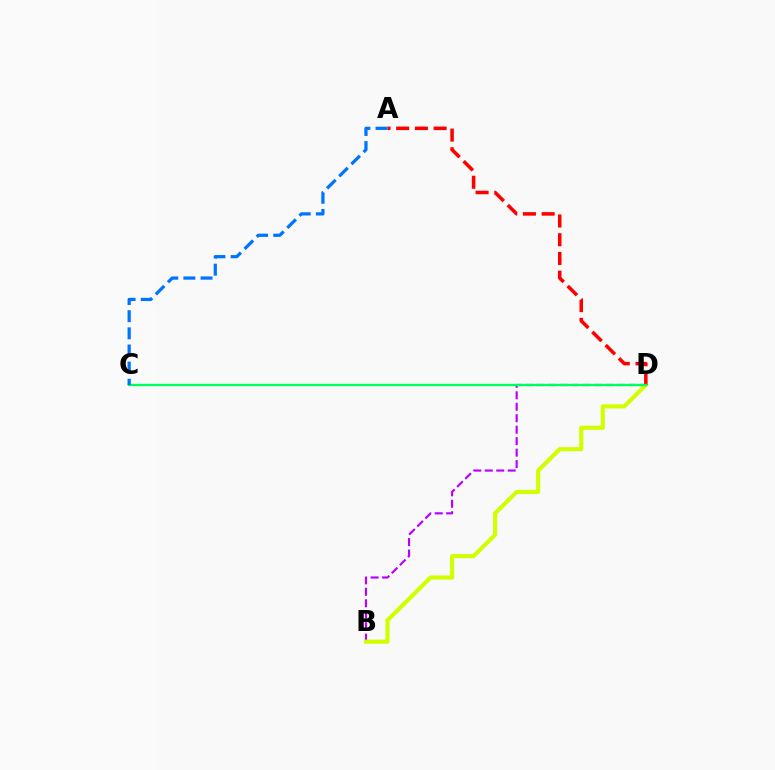{('B', 'D'): [{'color': '#b900ff', 'line_style': 'dashed', 'thickness': 1.56}, {'color': '#d1ff00', 'line_style': 'solid', 'thickness': 2.98}], ('A', 'D'): [{'color': '#ff0000', 'line_style': 'dashed', 'thickness': 2.54}], ('C', 'D'): [{'color': '#00ff5c', 'line_style': 'solid', 'thickness': 1.72}], ('A', 'C'): [{'color': '#0074ff', 'line_style': 'dashed', 'thickness': 2.33}]}